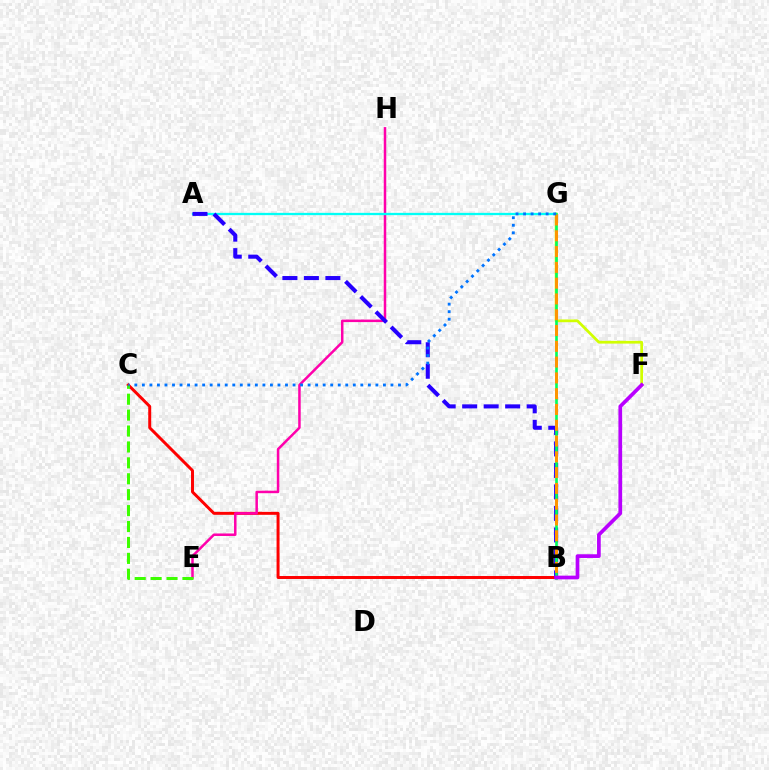{('B', 'C'): [{'color': '#ff0000', 'line_style': 'solid', 'thickness': 2.14}], ('F', 'G'): [{'color': '#d1ff00', 'line_style': 'solid', 'thickness': 1.98}], ('E', 'H'): [{'color': '#ff00ac', 'line_style': 'solid', 'thickness': 1.8}], ('A', 'G'): [{'color': '#00fff6', 'line_style': 'solid', 'thickness': 1.65}], ('C', 'E'): [{'color': '#3dff00', 'line_style': 'dashed', 'thickness': 2.16}], ('A', 'B'): [{'color': '#2500ff', 'line_style': 'dashed', 'thickness': 2.92}], ('B', 'G'): [{'color': '#00ff5c', 'line_style': 'solid', 'thickness': 1.91}, {'color': '#ff9400', 'line_style': 'dashed', 'thickness': 2.14}], ('C', 'G'): [{'color': '#0074ff', 'line_style': 'dotted', 'thickness': 2.05}], ('B', 'F'): [{'color': '#b900ff', 'line_style': 'solid', 'thickness': 2.67}]}